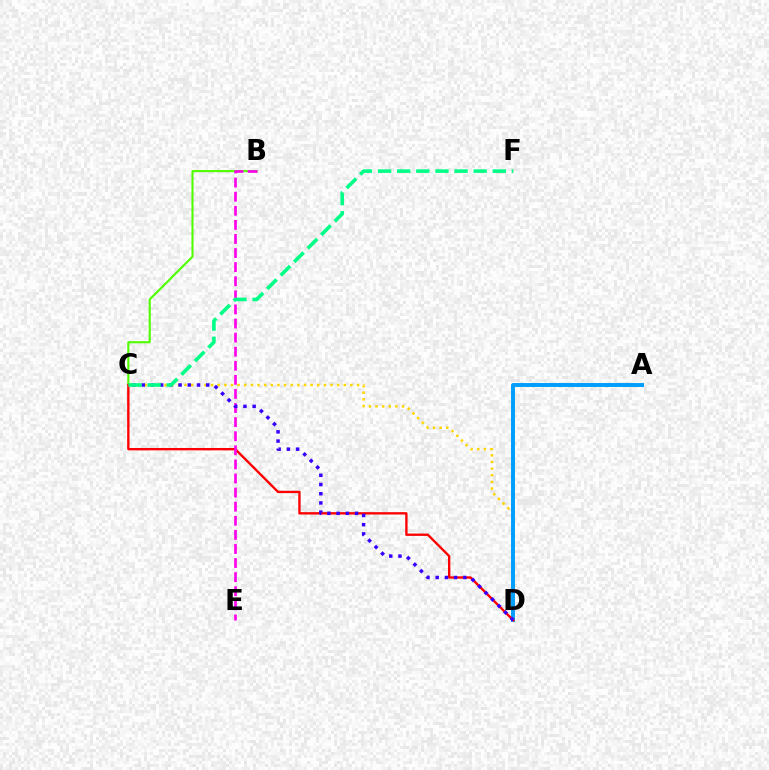{('C', 'D'): [{'color': '#ffd500', 'line_style': 'dotted', 'thickness': 1.8}, {'color': '#ff0000', 'line_style': 'solid', 'thickness': 1.69}, {'color': '#3700ff', 'line_style': 'dotted', 'thickness': 2.5}], ('A', 'D'): [{'color': '#009eff', 'line_style': 'solid', 'thickness': 2.83}], ('B', 'C'): [{'color': '#4fff00', 'line_style': 'solid', 'thickness': 1.51}], ('B', 'E'): [{'color': '#ff00ed', 'line_style': 'dashed', 'thickness': 1.91}], ('C', 'F'): [{'color': '#00ff86', 'line_style': 'dashed', 'thickness': 2.6}]}